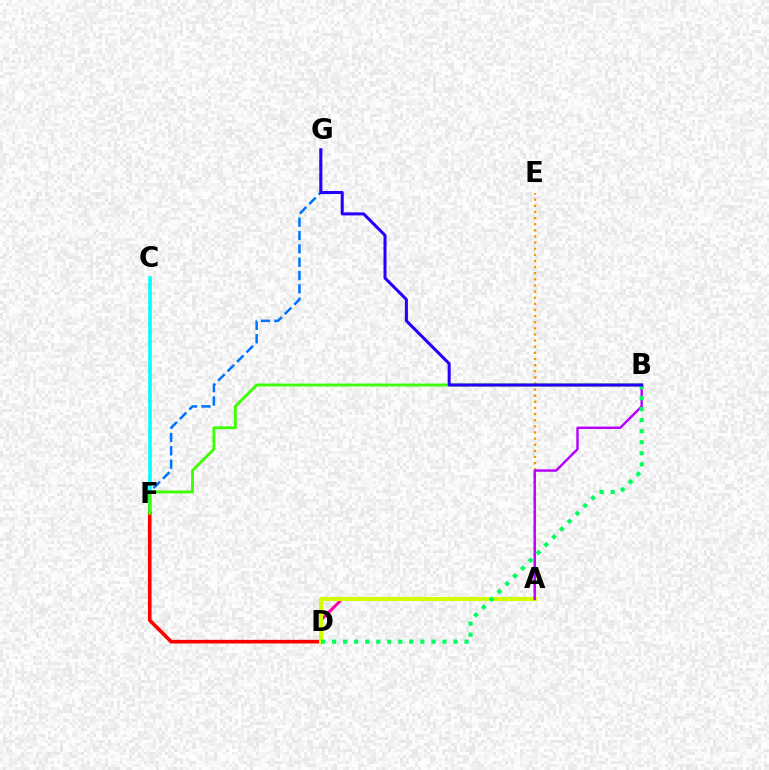{('A', 'E'): [{'color': '#ff9400', 'line_style': 'dotted', 'thickness': 1.66}], ('C', 'F'): [{'color': '#00fff6', 'line_style': 'solid', 'thickness': 2.56}], ('F', 'G'): [{'color': '#0074ff', 'line_style': 'dashed', 'thickness': 1.81}], ('A', 'D'): [{'color': '#ff00ac', 'line_style': 'solid', 'thickness': 2.13}, {'color': '#d1ff00', 'line_style': 'solid', 'thickness': 2.97}], ('D', 'F'): [{'color': '#ff0000', 'line_style': 'solid', 'thickness': 2.6}], ('B', 'F'): [{'color': '#3dff00', 'line_style': 'solid', 'thickness': 2.08}], ('A', 'B'): [{'color': '#b900ff', 'line_style': 'solid', 'thickness': 1.74}], ('B', 'D'): [{'color': '#00ff5c', 'line_style': 'dotted', 'thickness': 3.0}], ('B', 'G'): [{'color': '#2500ff', 'line_style': 'solid', 'thickness': 2.18}]}